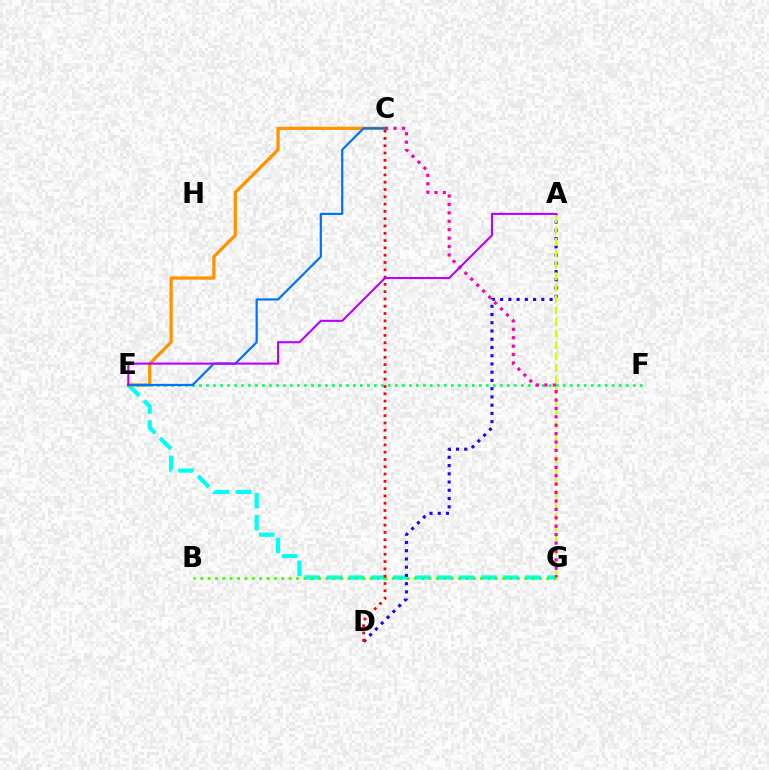{('E', 'G'): [{'color': '#00fff6', 'line_style': 'dashed', 'thickness': 3.0}], ('C', 'E'): [{'color': '#ff9400', 'line_style': 'solid', 'thickness': 2.35}, {'color': '#0074ff', 'line_style': 'solid', 'thickness': 1.61}], ('B', 'G'): [{'color': '#3dff00', 'line_style': 'dotted', 'thickness': 2.0}], ('A', 'D'): [{'color': '#2500ff', 'line_style': 'dotted', 'thickness': 2.24}], ('E', 'F'): [{'color': '#00ff5c', 'line_style': 'dotted', 'thickness': 1.9}], ('C', 'D'): [{'color': '#ff0000', 'line_style': 'dotted', 'thickness': 1.98}], ('A', 'G'): [{'color': '#d1ff00', 'line_style': 'dashed', 'thickness': 1.56}], ('C', 'G'): [{'color': '#ff00ac', 'line_style': 'dotted', 'thickness': 2.29}], ('A', 'E'): [{'color': '#b900ff', 'line_style': 'solid', 'thickness': 1.5}]}